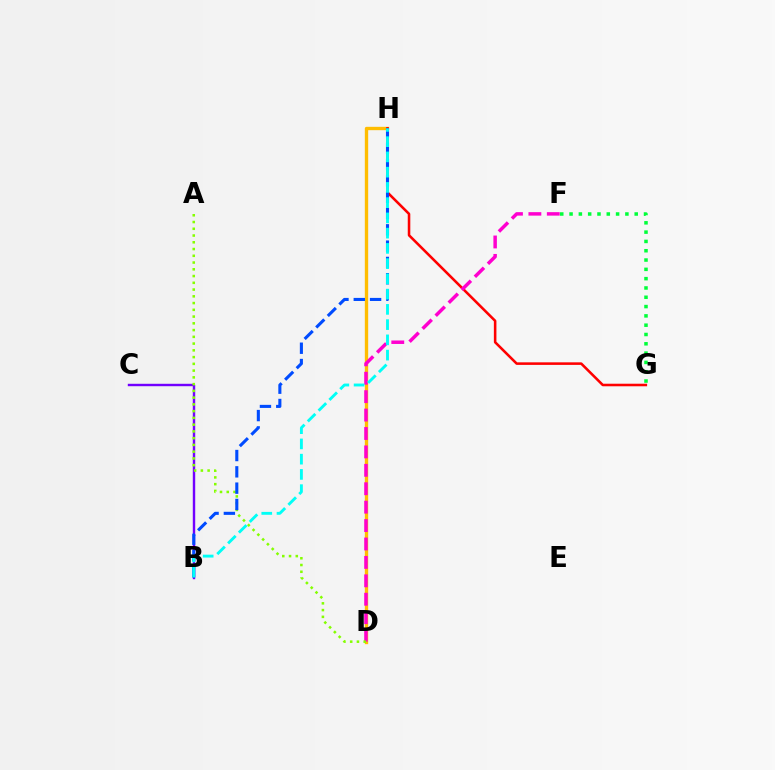{('D', 'H'): [{'color': '#ffbd00', 'line_style': 'solid', 'thickness': 2.42}], ('G', 'H'): [{'color': '#ff0000', 'line_style': 'solid', 'thickness': 1.84}], ('B', 'C'): [{'color': '#7200ff', 'line_style': 'solid', 'thickness': 1.74}], ('D', 'F'): [{'color': '#ff00cf', 'line_style': 'dashed', 'thickness': 2.5}], ('A', 'D'): [{'color': '#84ff00', 'line_style': 'dotted', 'thickness': 1.84}], ('B', 'H'): [{'color': '#004bff', 'line_style': 'dashed', 'thickness': 2.22}, {'color': '#00fff6', 'line_style': 'dashed', 'thickness': 2.07}], ('F', 'G'): [{'color': '#00ff39', 'line_style': 'dotted', 'thickness': 2.53}]}